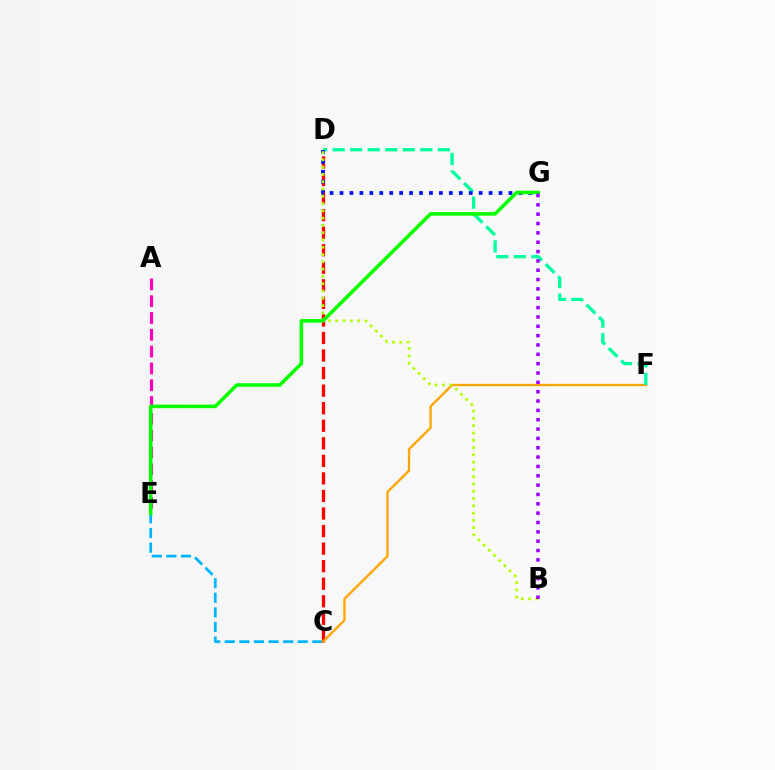{('A', 'E'): [{'color': '#ff00bd', 'line_style': 'dashed', 'thickness': 2.28}], ('C', 'E'): [{'color': '#00b5ff', 'line_style': 'dashed', 'thickness': 1.98}], ('C', 'D'): [{'color': '#ff0000', 'line_style': 'dashed', 'thickness': 2.38}], ('C', 'F'): [{'color': '#ffa500', 'line_style': 'solid', 'thickness': 1.68}], ('D', 'F'): [{'color': '#00ff9d', 'line_style': 'dashed', 'thickness': 2.38}], ('D', 'G'): [{'color': '#0010ff', 'line_style': 'dotted', 'thickness': 2.7}], ('B', 'D'): [{'color': '#b3ff00', 'line_style': 'dotted', 'thickness': 1.98}], ('E', 'G'): [{'color': '#08ff00', 'line_style': 'solid', 'thickness': 2.57}], ('B', 'G'): [{'color': '#9b00ff', 'line_style': 'dotted', 'thickness': 2.54}]}